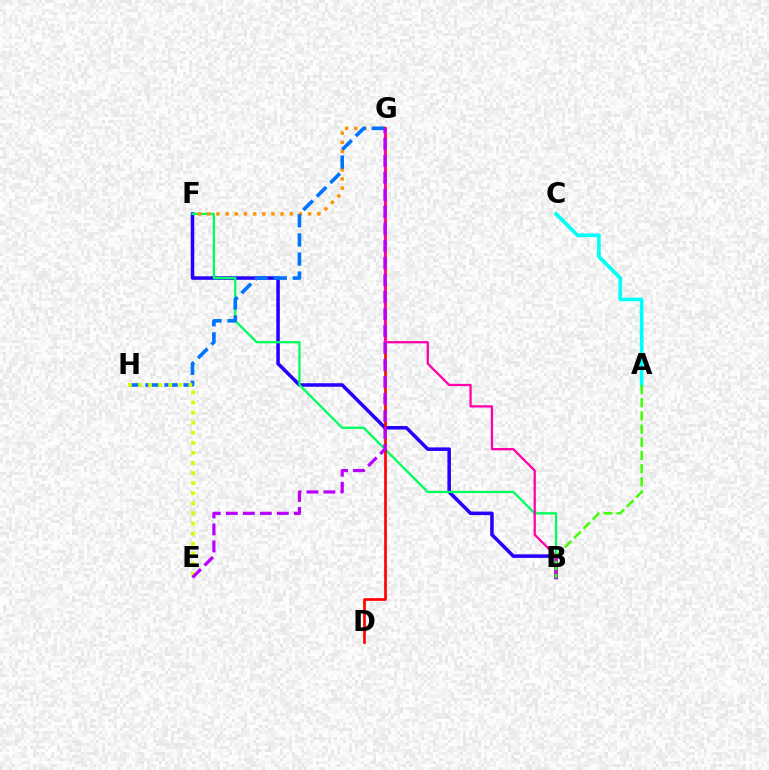{('B', 'F'): [{'color': '#2500ff', 'line_style': 'solid', 'thickness': 2.54}, {'color': '#00ff5c', 'line_style': 'solid', 'thickness': 1.64}], ('A', 'C'): [{'color': '#00fff6', 'line_style': 'solid', 'thickness': 2.61}], ('F', 'G'): [{'color': '#ff9400', 'line_style': 'dotted', 'thickness': 2.49}], ('G', 'H'): [{'color': '#0074ff', 'line_style': 'dashed', 'thickness': 2.6}], ('D', 'G'): [{'color': '#ff0000', 'line_style': 'solid', 'thickness': 1.91}], ('E', 'H'): [{'color': '#d1ff00', 'line_style': 'dotted', 'thickness': 2.74}], ('B', 'G'): [{'color': '#ff00ac', 'line_style': 'solid', 'thickness': 1.64}], ('A', 'B'): [{'color': '#3dff00', 'line_style': 'dashed', 'thickness': 1.79}], ('E', 'G'): [{'color': '#b900ff', 'line_style': 'dashed', 'thickness': 2.31}]}